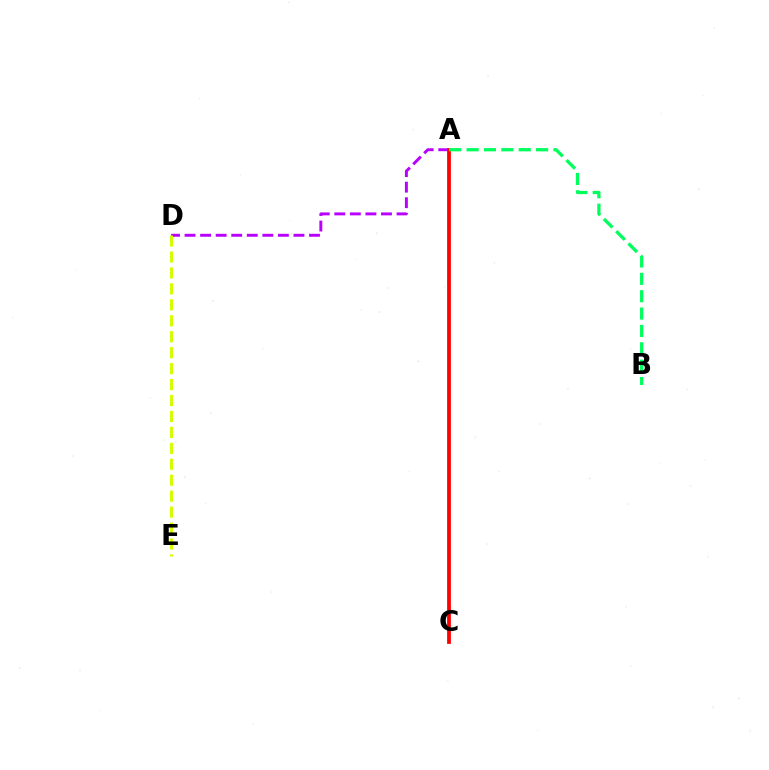{('A', 'D'): [{'color': '#b900ff', 'line_style': 'dashed', 'thickness': 2.11}], ('A', 'C'): [{'color': '#0074ff', 'line_style': 'dotted', 'thickness': 1.57}, {'color': '#ff0000', 'line_style': 'solid', 'thickness': 2.72}], ('D', 'E'): [{'color': '#d1ff00', 'line_style': 'dashed', 'thickness': 2.17}], ('A', 'B'): [{'color': '#00ff5c', 'line_style': 'dashed', 'thickness': 2.36}]}